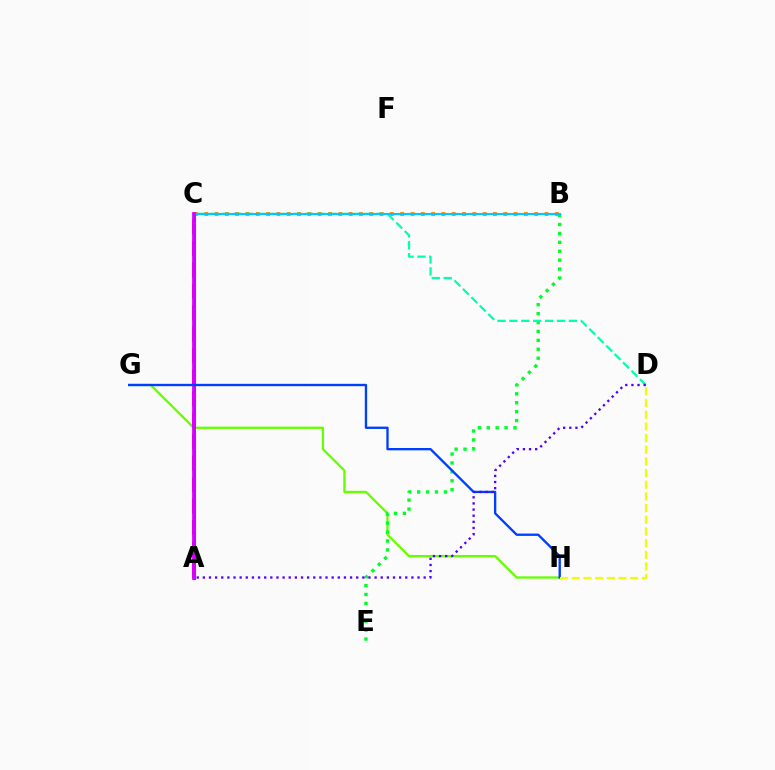{('G', 'H'): [{'color': '#66ff00', 'line_style': 'solid', 'thickness': 1.66}, {'color': '#003fff', 'line_style': 'solid', 'thickness': 1.69}], ('B', 'E'): [{'color': '#00ff27', 'line_style': 'dotted', 'thickness': 2.42}], ('B', 'C'): [{'color': '#ff8800', 'line_style': 'dotted', 'thickness': 2.8}, {'color': '#00c7ff', 'line_style': 'solid', 'thickness': 1.52}], ('C', 'D'): [{'color': '#00ffaf', 'line_style': 'dashed', 'thickness': 1.62}], ('A', 'C'): [{'color': '#ff0000', 'line_style': 'solid', 'thickness': 2.11}, {'color': '#ff00a0', 'line_style': 'dashed', 'thickness': 2.92}, {'color': '#d600ff', 'line_style': 'solid', 'thickness': 2.7}], ('A', 'D'): [{'color': '#4f00ff', 'line_style': 'dotted', 'thickness': 1.67}], ('D', 'H'): [{'color': '#eeff00', 'line_style': 'dashed', 'thickness': 1.59}]}